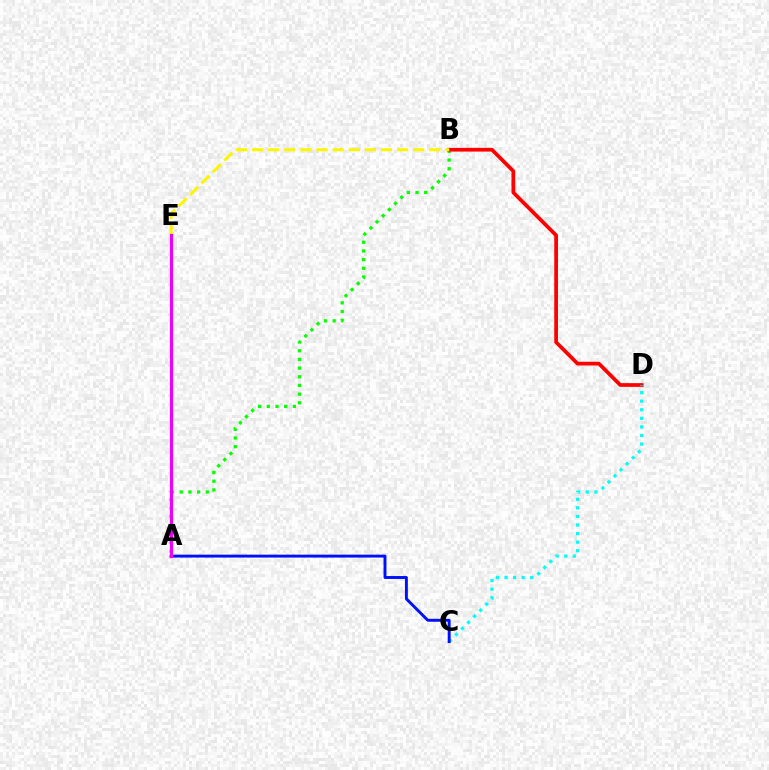{('A', 'B'): [{'color': '#08ff00', 'line_style': 'dotted', 'thickness': 2.36}], ('B', 'D'): [{'color': '#ff0000', 'line_style': 'solid', 'thickness': 2.69}], ('C', 'D'): [{'color': '#00fff6', 'line_style': 'dotted', 'thickness': 2.33}], ('B', 'E'): [{'color': '#fcf500', 'line_style': 'dashed', 'thickness': 2.19}], ('A', 'C'): [{'color': '#0010ff', 'line_style': 'solid', 'thickness': 2.1}], ('A', 'E'): [{'color': '#ee00ff', 'line_style': 'solid', 'thickness': 2.26}]}